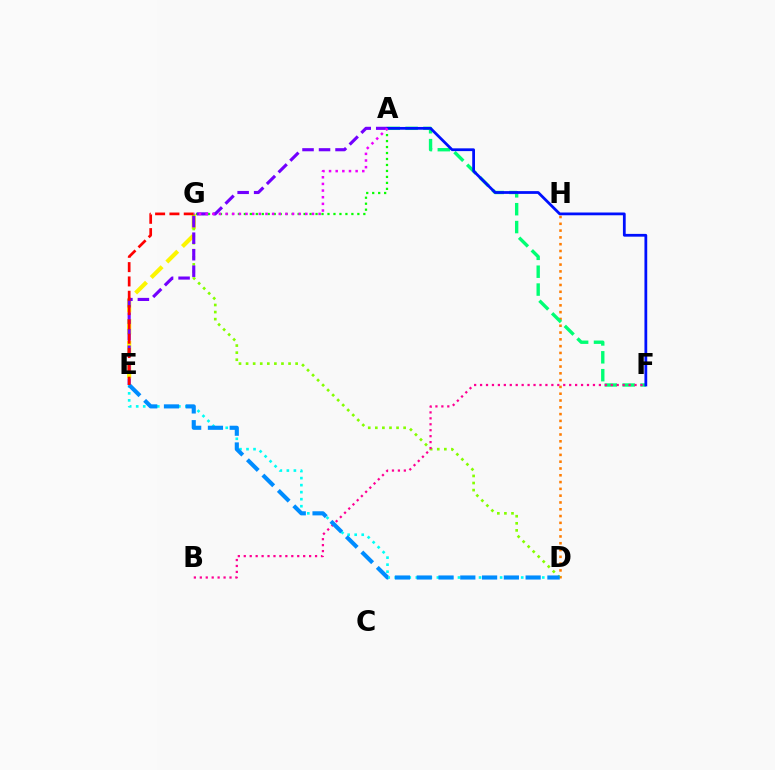{('E', 'G'): [{'color': '#fcf500', 'line_style': 'dashed', 'thickness': 2.99}, {'color': '#ff0000', 'line_style': 'dashed', 'thickness': 1.95}], ('A', 'G'): [{'color': '#08ff00', 'line_style': 'dotted', 'thickness': 1.62}, {'color': '#ee00ff', 'line_style': 'dotted', 'thickness': 1.81}], ('D', 'H'): [{'color': '#ff7c00', 'line_style': 'dotted', 'thickness': 1.85}], ('D', 'G'): [{'color': '#84ff00', 'line_style': 'dotted', 'thickness': 1.92}], ('A', 'F'): [{'color': '#00ff74', 'line_style': 'dashed', 'thickness': 2.43}, {'color': '#0010ff', 'line_style': 'solid', 'thickness': 1.99}], ('D', 'E'): [{'color': '#00fff6', 'line_style': 'dotted', 'thickness': 1.91}, {'color': '#008cff', 'line_style': 'dashed', 'thickness': 2.96}], ('A', 'E'): [{'color': '#7200ff', 'line_style': 'dashed', 'thickness': 2.24}], ('B', 'F'): [{'color': '#ff0094', 'line_style': 'dotted', 'thickness': 1.61}]}